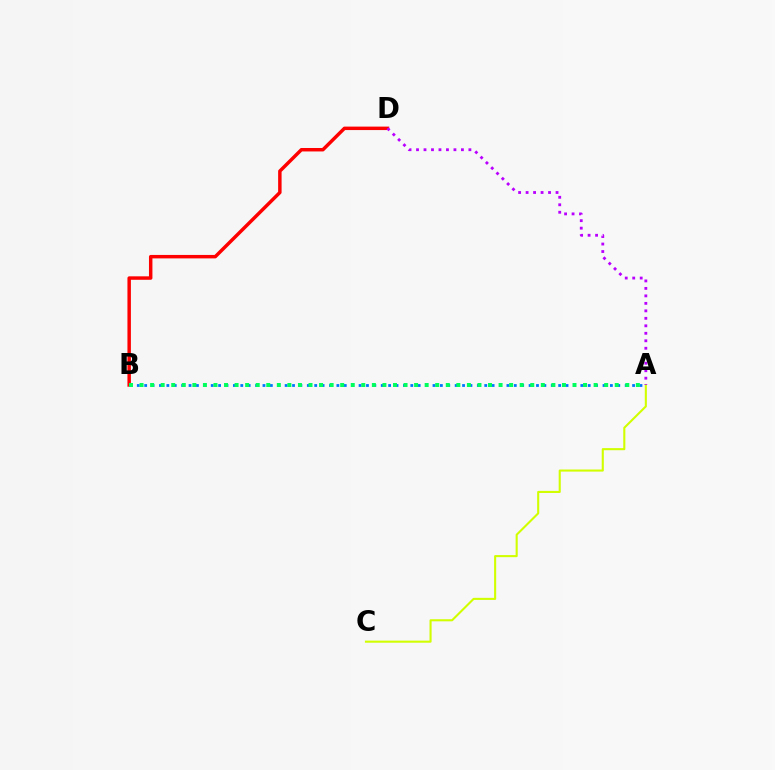{('A', 'B'): [{'color': '#0074ff', 'line_style': 'dotted', 'thickness': 2.01}, {'color': '#00ff5c', 'line_style': 'dotted', 'thickness': 2.87}], ('A', 'C'): [{'color': '#d1ff00', 'line_style': 'solid', 'thickness': 1.51}], ('B', 'D'): [{'color': '#ff0000', 'line_style': 'solid', 'thickness': 2.49}], ('A', 'D'): [{'color': '#b900ff', 'line_style': 'dotted', 'thickness': 2.03}]}